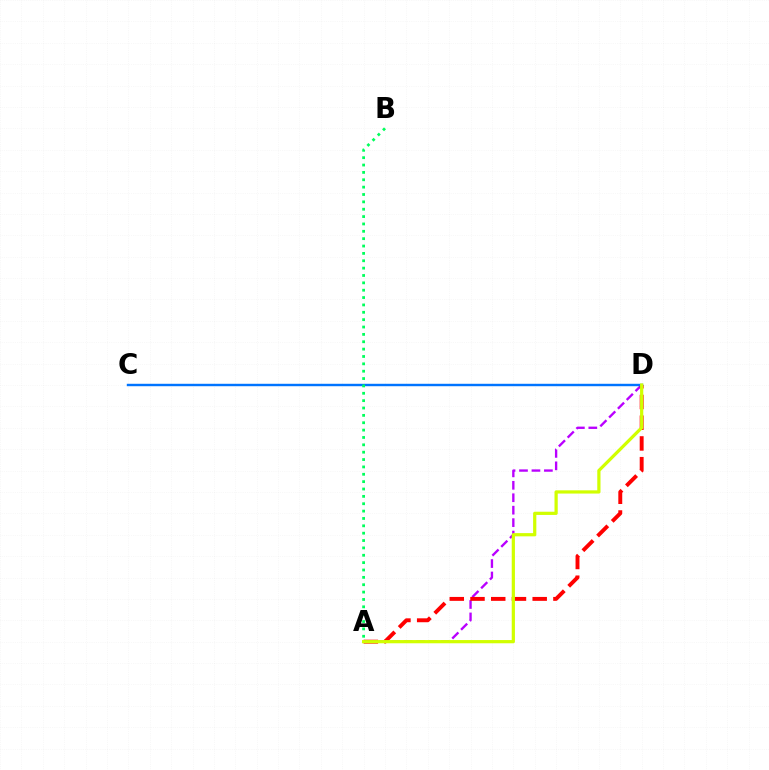{('A', 'D'): [{'color': '#b900ff', 'line_style': 'dashed', 'thickness': 1.69}, {'color': '#ff0000', 'line_style': 'dashed', 'thickness': 2.82}, {'color': '#d1ff00', 'line_style': 'solid', 'thickness': 2.32}], ('C', 'D'): [{'color': '#0074ff', 'line_style': 'solid', 'thickness': 1.75}], ('A', 'B'): [{'color': '#00ff5c', 'line_style': 'dotted', 'thickness': 2.0}]}